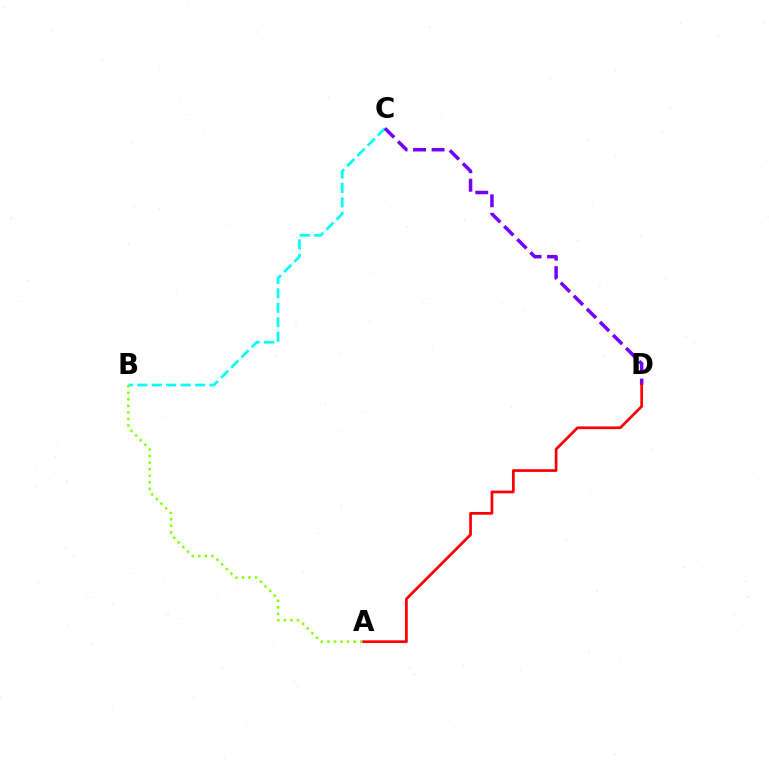{('B', 'C'): [{'color': '#00fff6', 'line_style': 'dashed', 'thickness': 1.96}], ('A', 'B'): [{'color': '#84ff00', 'line_style': 'dotted', 'thickness': 1.78}], ('C', 'D'): [{'color': '#7200ff', 'line_style': 'dashed', 'thickness': 2.51}], ('A', 'D'): [{'color': '#ff0000', 'line_style': 'solid', 'thickness': 1.95}]}